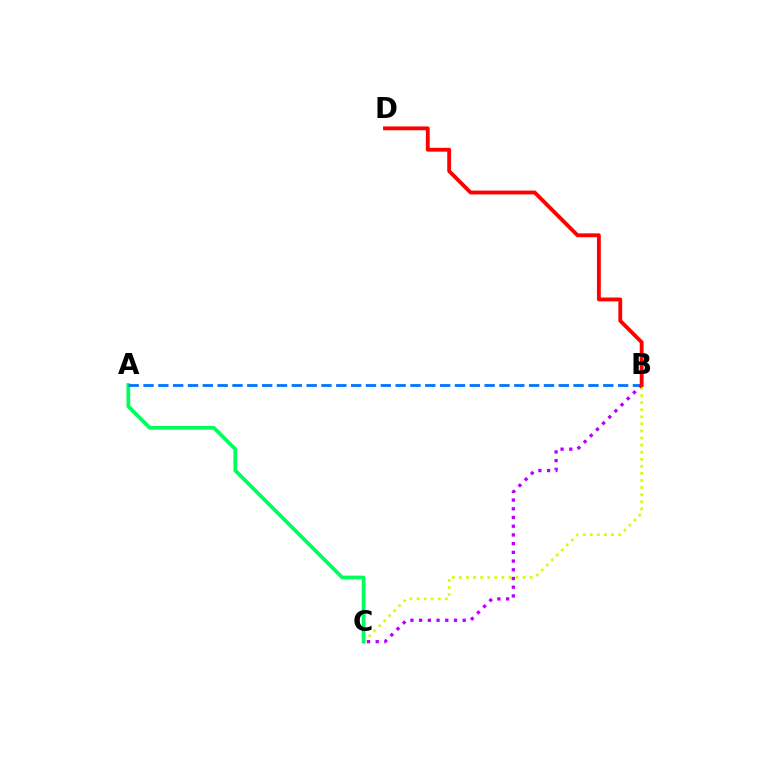{('B', 'C'): [{'color': '#d1ff00', 'line_style': 'dotted', 'thickness': 1.92}, {'color': '#b900ff', 'line_style': 'dotted', 'thickness': 2.37}], ('A', 'C'): [{'color': '#00ff5c', 'line_style': 'solid', 'thickness': 2.69}], ('A', 'B'): [{'color': '#0074ff', 'line_style': 'dashed', 'thickness': 2.01}], ('B', 'D'): [{'color': '#ff0000', 'line_style': 'solid', 'thickness': 2.76}]}